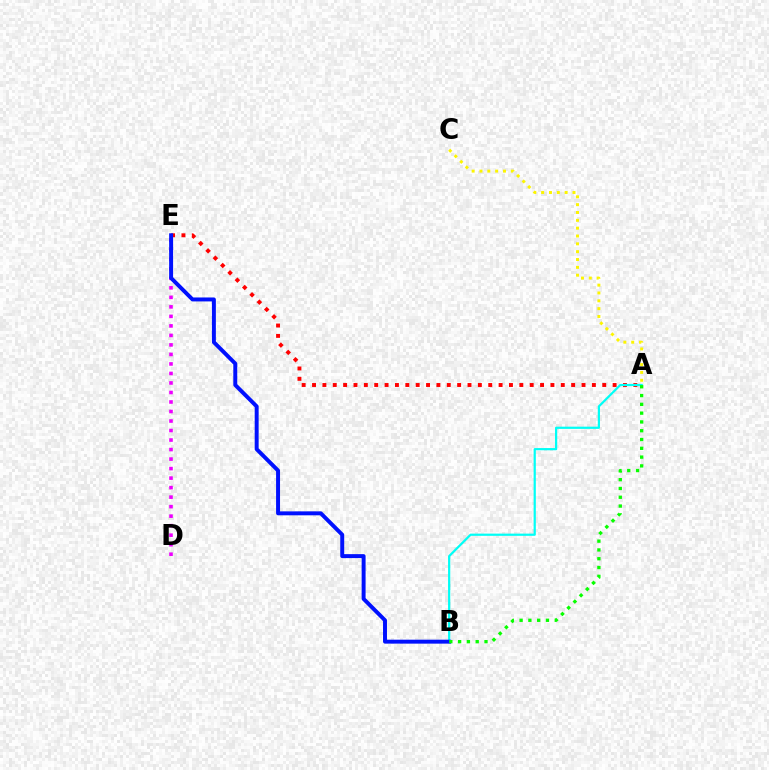{('A', 'E'): [{'color': '#ff0000', 'line_style': 'dotted', 'thickness': 2.82}], ('A', 'C'): [{'color': '#fcf500', 'line_style': 'dotted', 'thickness': 2.13}], ('D', 'E'): [{'color': '#ee00ff', 'line_style': 'dotted', 'thickness': 2.58}], ('A', 'B'): [{'color': '#00fff6', 'line_style': 'solid', 'thickness': 1.59}, {'color': '#08ff00', 'line_style': 'dotted', 'thickness': 2.39}], ('B', 'E'): [{'color': '#0010ff', 'line_style': 'solid', 'thickness': 2.85}]}